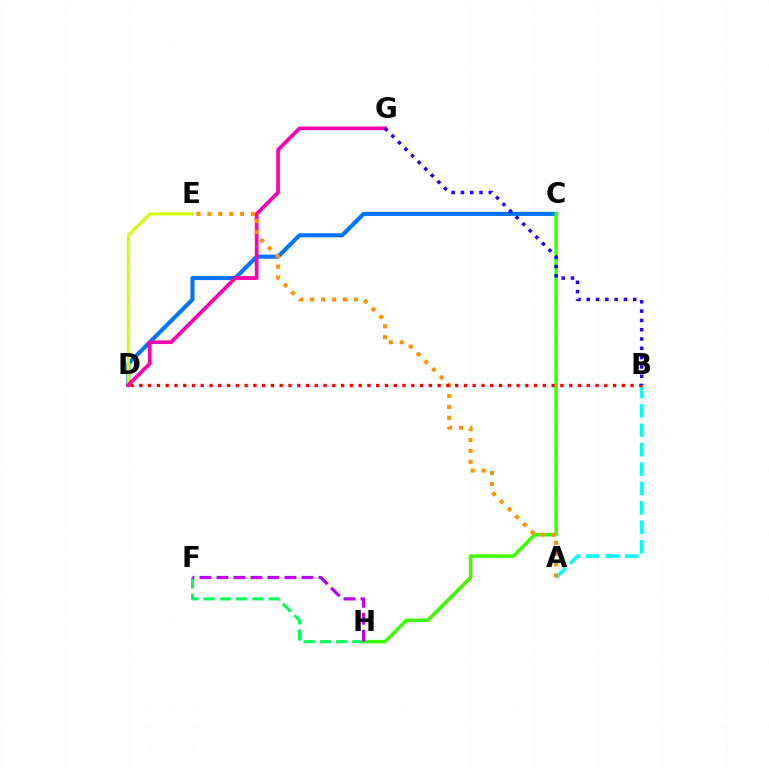{('C', 'D'): [{'color': '#0074ff', 'line_style': 'solid', 'thickness': 2.93}], ('D', 'E'): [{'color': '#d1ff00', 'line_style': 'solid', 'thickness': 2.2}], ('F', 'H'): [{'color': '#00ff5c', 'line_style': 'dashed', 'thickness': 2.21}, {'color': '#b900ff', 'line_style': 'dashed', 'thickness': 2.31}], ('D', 'G'): [{'color': '#ff00ac', 'line_style': 'solid', 'thickness': 2.66}], ('C', 'H'): [{'color': '#3dff00', 'line_style': 'solid', 'thickness': 2.53}], ('A', 'B'): [{'color': '#00fff6', 'line_style': 'dashed', 'thickness': 2.64}], ('A', 'E'): [{'color': '#ff9400', 'line_style': 'dotted', 'thickness': 2.96}], ('B', 'D'): [{'color': '#ff0000', 'line_style': 'dotted', 'thickness': 2.38}], ('B', 'G'): [{'color': '#2500ff', 'line_style': 'dotted', 'thickness': 2.53}]}